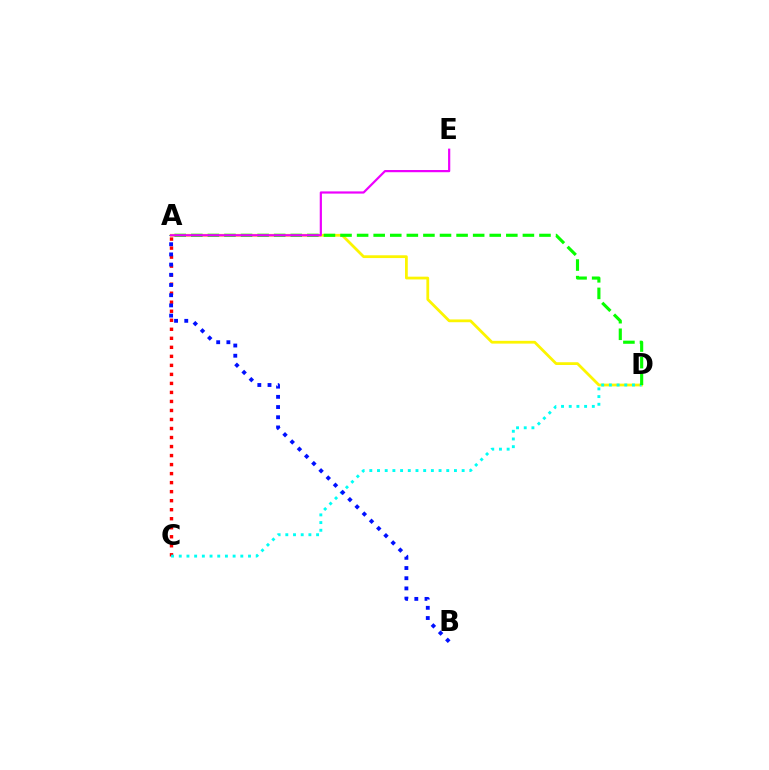{('A', 'C'): [{'color': '#ff0000', 'line_style': 'dotted', 'thickness': 2.45}], ('A', 'D'): [{'color': '#fcf500', 'line_style': 'solid', 'thickness': 2.0}, {'color': '#08ff00', 'line_style': 'dashed', 'thickness': 2.25}], ('C', 'D'): [{'color': '#00fff6', 'line_style': 'dotted', 'thickness': 2.09}], ('A', 'B'): [{'color': '#0010ff', 'line_style': 'dotted', 'thickness': 2.77}], ('A', 'E'): [{'color': '#ee00ff', 'line_style': 'solid', 'thickness': 1.59}]}